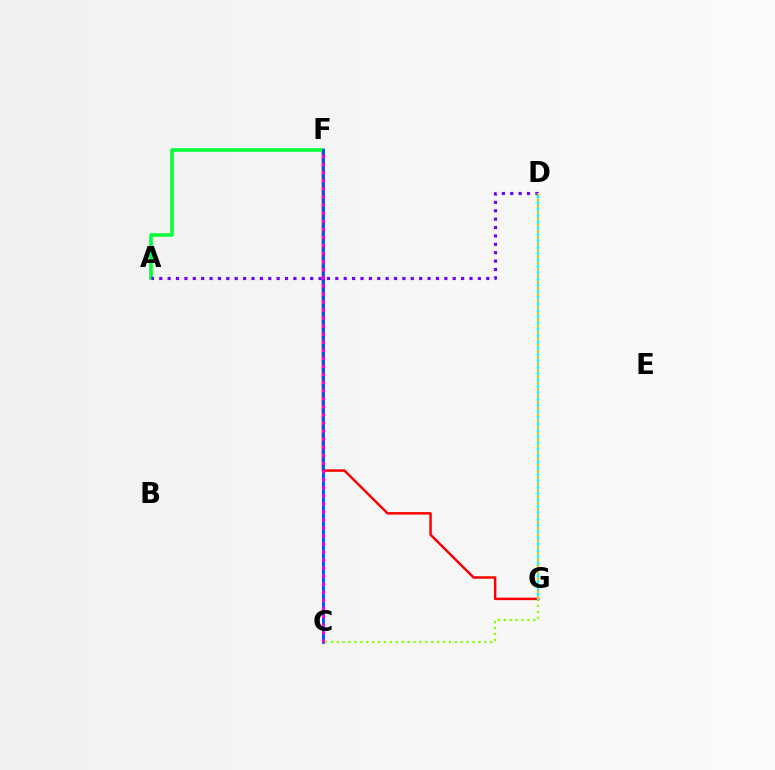{('C', 'G'): [{'color': '#84ff00', 'line_style': 'dotted', 'thickness': 1.6}], ('F', 'G'): [{'color': '#ff0000', 'line_style': 'solid', 'thickness': 1.78}], ('A', 'F'): [{'color': '#00ff39', 'line_style': 'solid', 'thickness': 2.58}], ('D', 'G'): [{'color': '#00fff6', 'line_style': 'solid', 'thickness': 1.53}, {'color': '#ffbd00', 'line_style': 'dotted', 'thickness': 1.72}], ('A', 'D'): [{'color': '#7200ff', 'line_style': 'dotted', 'thickness': 2.28}], ('C', 'F'): [{'color': '#004bff', 'line_style': 'solid', 'thickness': 2.02}, {'color': '#ff00cf', 'line_style': 'dotted', 'thickness': 2.19}]}